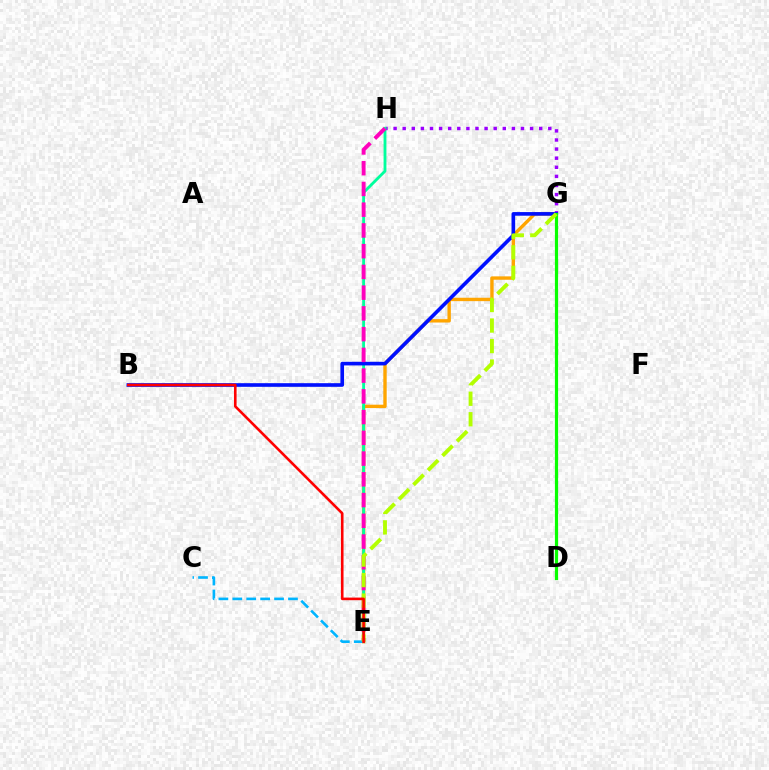{('E', 'G'): [{'color': '#ffa500', 'line_style': 'solid', 'thickness': 2.44}, {'color': '#b3ff00', 'line_style': 'dashed', 'thickness': 2.79}], ('G', 'H'): [{'color': '#9b00ff', 'line_style': 'dotted', 'thickness': 2.47}], ('E', 'H'): [{'color': '#00ff9d', 'line_style': 'solid', 'thickness': 2.04}, {'color': '#ff00bd', 'line_style': 'dashed', 'thickness': 2.82}], ('B', 'G'): [{'color': '#0010ff', 'line_style': 'solid', 'thickness': 2.62}], ('D', 'G'): [{'color': '#08ff00', 'line_style': 'solid', 'thickness': 2.3}], ('C', 'E'): [{'color': '#00b5ff', 'line_style': 'dashed', 'thickness': 1.89}], ('B', 'E'): [{'color': '#ff0000', 'line_style': 'solid', 'thickness': 1.88}]}